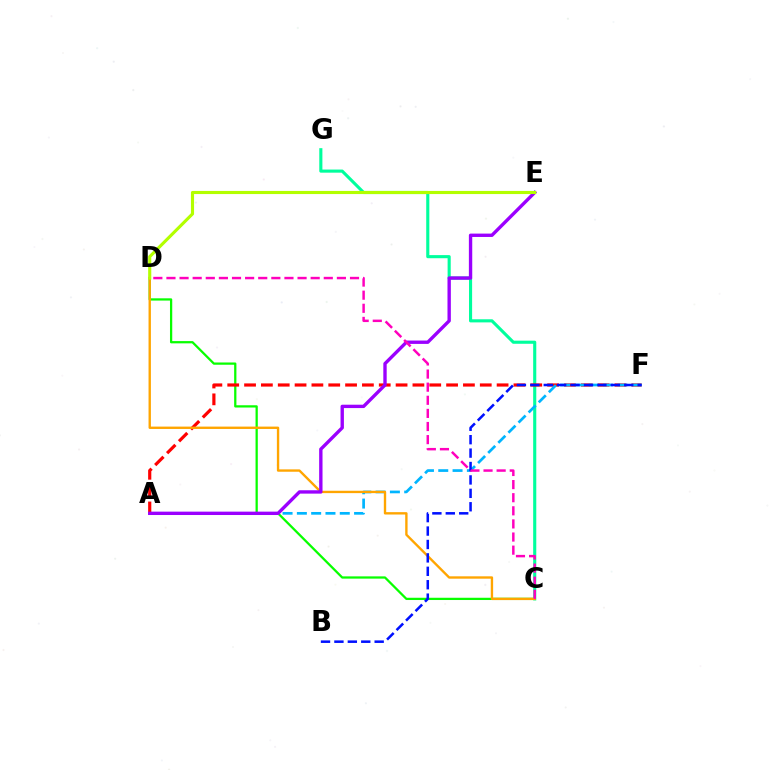{('C', 'G'): [{'color': '#00ff9d', 'line_style': 'solid', 'thickness': 2.24}], ('C', 'D'): [{'color': '#08ff00', 'line_style': 'solid', 'thickness': 1.63}, {'color': '#ffa500', 'line_style': 'solid', 'thickness': 1.71}, {'color': '#ff00bd', 'line_style': 'dashed', 'thickness': 1.78}], ('A', 'F'): [{'color': '#ff0000', 'line_style': 'dashed', 'thickness': 2.29}, {'color': '#00b5ff', 'line_style': 'dashed', 'thickness': 1.94}], ('B', 'F'): [{'color': '#0010ff', 'line_style': 'dashed', 'thickness': 1.82}], ('A', 'E'): [{'color': '#9b00ff', 'line_style': 'solid', 'thickness': 2.42}], ('D', 'E'): [{'color': '#b3ff00', 'line_style': 'solid', 'thickness': 2.25}]}